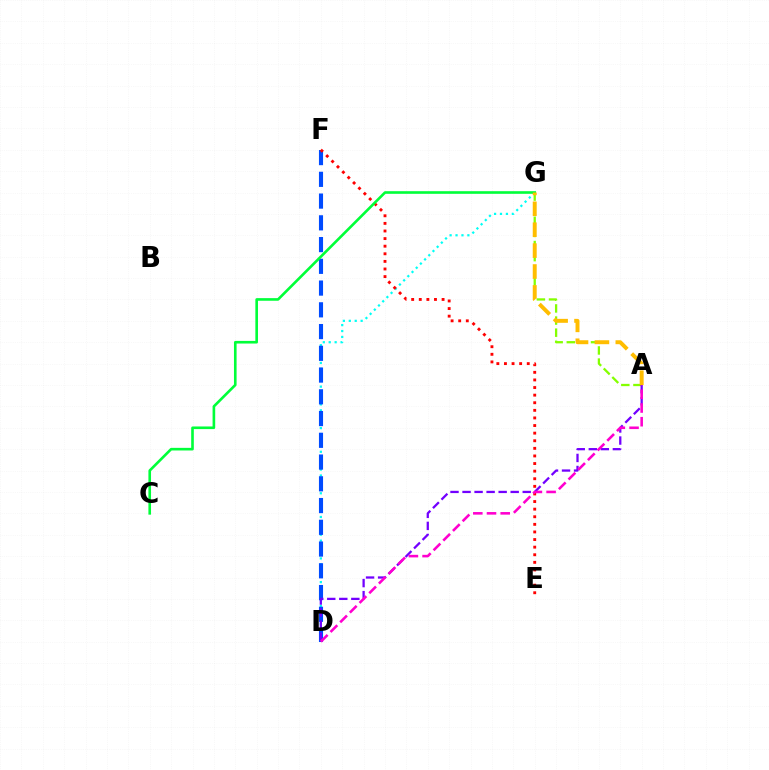{('D', 'G'): [{'color': '#00fff6', 'line_style': 'dotted', 'thickness': 1.61}], ('A', 'G'): [{'color': '#84ff00', 'line_style': 'dashed', 'thickness': 1.65}, {'color': '#ffbd00', 'line_style': 'dashed', 'thickness': 2.84}], ('D', 'F'): [{'color': '#004bff', 'line_style': 'dashed', 'thickness': 2.95}], ('A', 'D'): [{'color': '#7200ff', 'line_style': 'dashed', 'thickness': 1.64}, {'color': '#ff00cf', 'line_style': 'dashed', 'thickness': 1.86}], ('E', 'F'): [{'color': '#ff0000', 'line_style': 'dotted', 'thickness': 2.07}], ('C', 'G'): [{'color': '#00ff39', 'line_style': 'solid', 'thickness': 1.89}]}